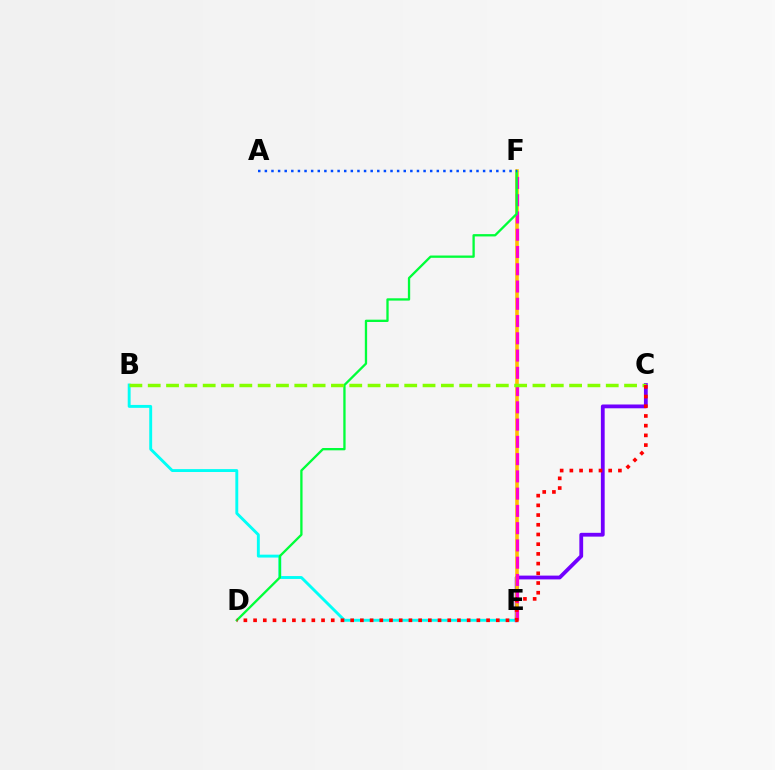{('B', 'E'): [{'color': '#00fff6', 'line_style': 'solid', 'thickness': 2.09}], ('C', 'E'): [{'color': '#7200ff', 'line_style': 'solid', 'thickness': 2.73}], ('E', 'F'): [{'color': '#ffbd00', 'line_style': 'solid', 'thickness': 2.58}, {'color': '#ff00cf', 'line_style': 'dashed', 'thickness': 2.34}], ('D', 'F'): [{'color': '#00ff39', 'line_style': 'solid', 'thickness': 1.66}], ('B', 'C'): [{'color': '#84ff00', 'line_style': 'dashed', 'thickness': 2.49}], ('C', 'D'): [{'color': '#ff0000', 'line_style': 'dotted', 'thickness': 2.64}], ('A', 'F'): [{'color': '#004bff', 'line_style': 'dotted', 'thickness': 1.8}]}